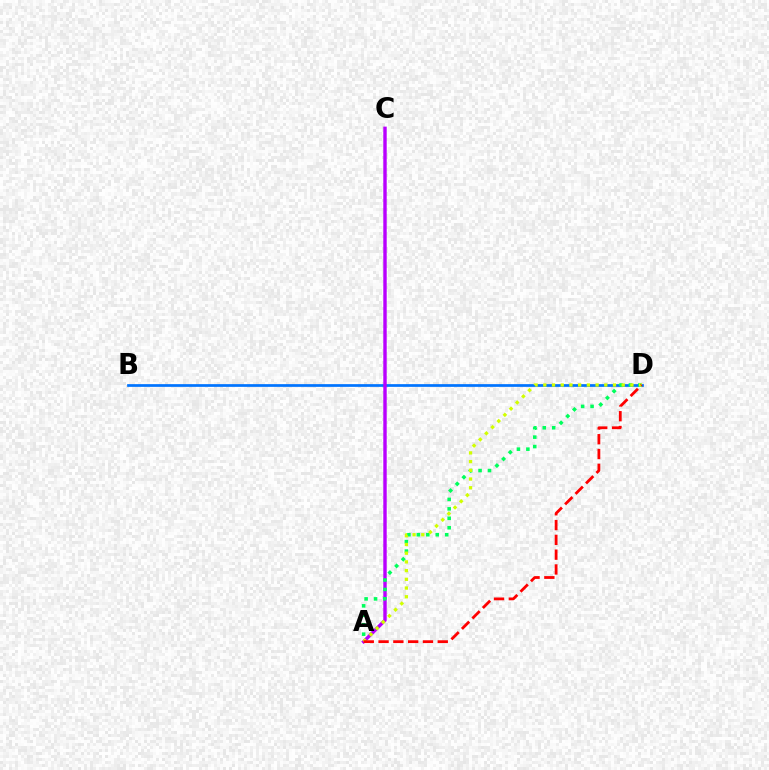{('B', 'D'): [{'color': '#0074ff', 'line_style': 'solid', 'thickness': 1.96}], ('A', 'C'): [{'color': '#b900ff', 'line_style': 'solid', 'thickness': 2.46}], ('A', 'D'): [{'color': '#00ff5c', 'line_style': 'dotted', 'thickness': 2.57}, {'color': '#d1ff00', 'line_style': 'dotted', 'thickness': 2.37}, {'color': '#ff0000', 'line_style': 'dashed', 'thickness': 2.01}]}